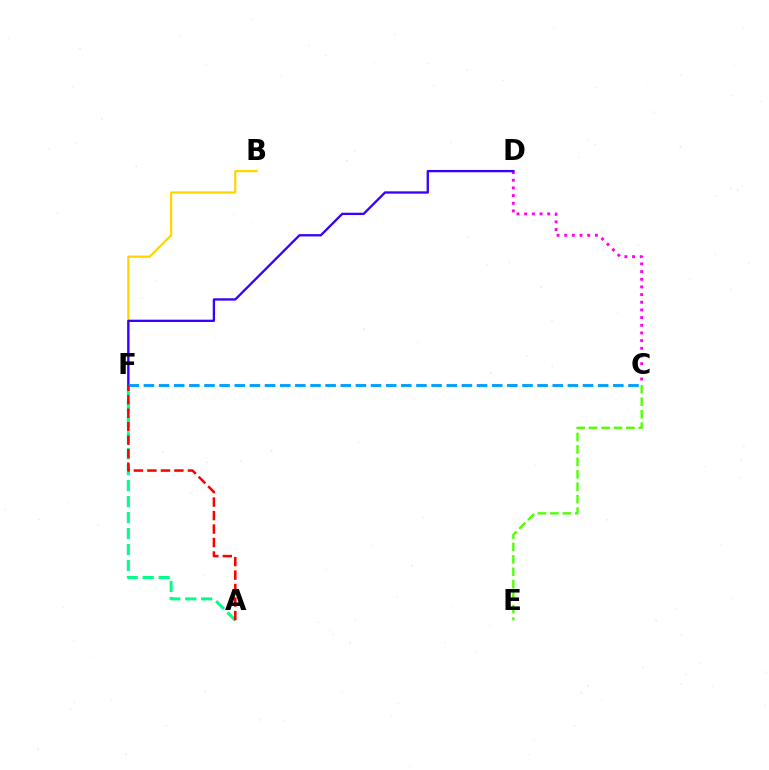{('A', 'F'): [{'color': '#00ff86', 'line_style': 'dashed', 'thickness': 2.17}, {'color': '#ff0000', 'line_style': 'dashed', 'thickness': 1.83}], ('C', 'D'): [{'color': '#ff00ed', 'line_style': 'dotted', 'thickness': 2.08}], ('B', 'F'): [{'color': '#ffd500', 'line_style': 'solid', 'thickness': 1.6}], ('D', 'F'): [{'color': '#3700ff', 'line_style': 'solid', 'thickness': 1.67}], ('C', 'F'): [{'color': '#009eff', 'line_style': 'dashed', 'thickness': 2.06}], ('C', 'E'): [{'color': '#4fff00', 'line_style': 'dashed', 'thickness': 1.69}]}